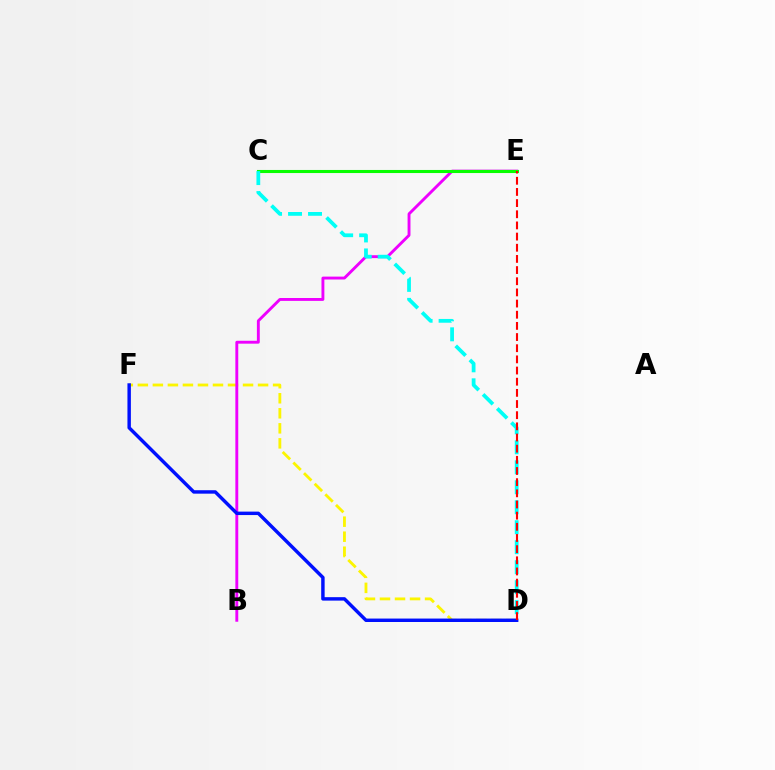{('D', 'F'): [{'color': '#fcf500', 'line_style': 'dashed', 'thickness': 2.04}, {'color': '#0010ff', 'line_style': 'solid', 'thickness': 2.48}], ('B', 'E'): [{'color': '#ee00ff', 'line_style': 'solid', 'thickness': 2.08}], ('C', 'E'): [{'color': '#08ff00', 'line_style': 'solid', 'thickness': 2.22}], ('C', 'D'): [{'color': '#00fff6', 'line_style': 'dashed', 'thickness': 2.71}], ('D', 'E'): [{'color': '#ff0000', 'line_style': 'dashed', 'thickness': 1.52}]}